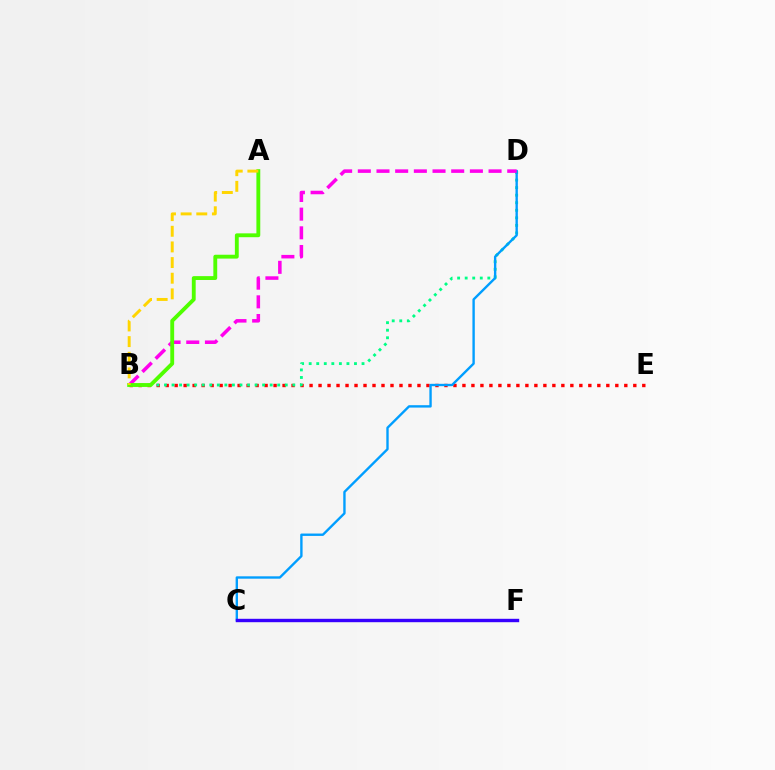{('B', 'E'): [{'color': '#ff0000', 'line_style': 'dotted', 'thickness': 2.44}], ('B', 'D'): [{'color': '#00ff86', 'line_style': 'dotted', 'thickness': 2.05}, {'color': '#ff00ed', 'line_style': 'dashed', 'thickness': 2.54}], ('C', 'D'): [{'color': '#009eff', 'line_style': 'solid', 'thickness': 1.71}], ('A', 'B'): [{'color': '#4fff00', 'line_style': 'solid', 'thickness': 2.78}, {'color': '#ffd500', 'line_style': 'dashed', 'thickness': 2.13}], ('C', 'F'): [{'color': '#3700ff', 'line_style': 'solid', 'thickness': 2.45}]}